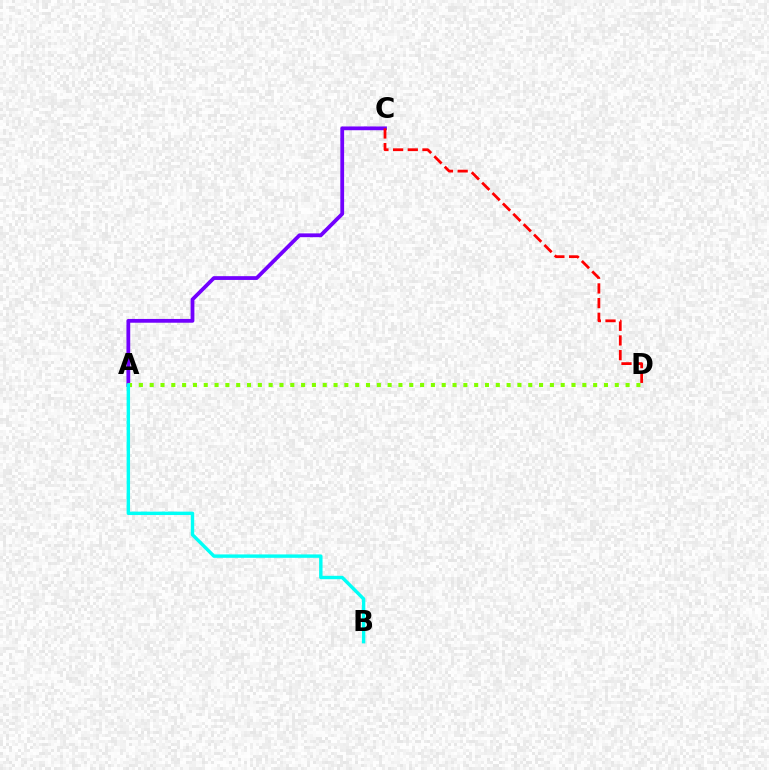{('A', 'C'): [{'color': '#7200ff', 'line_style': 'solid', 'thickness': 2.72}], ('C', 'D'): [{'color': '#ff0000', 'line_style': 'dashed', 'thickness': 1.99}], ('A', 'D'): [{'color': '#84ff00', 'line_style': 'dotted', 'thickness': 2.94}], ('A', 'B'): [{'color': '#00fff6', 'line_style': 'solid', 'thickness': 2.45}]}